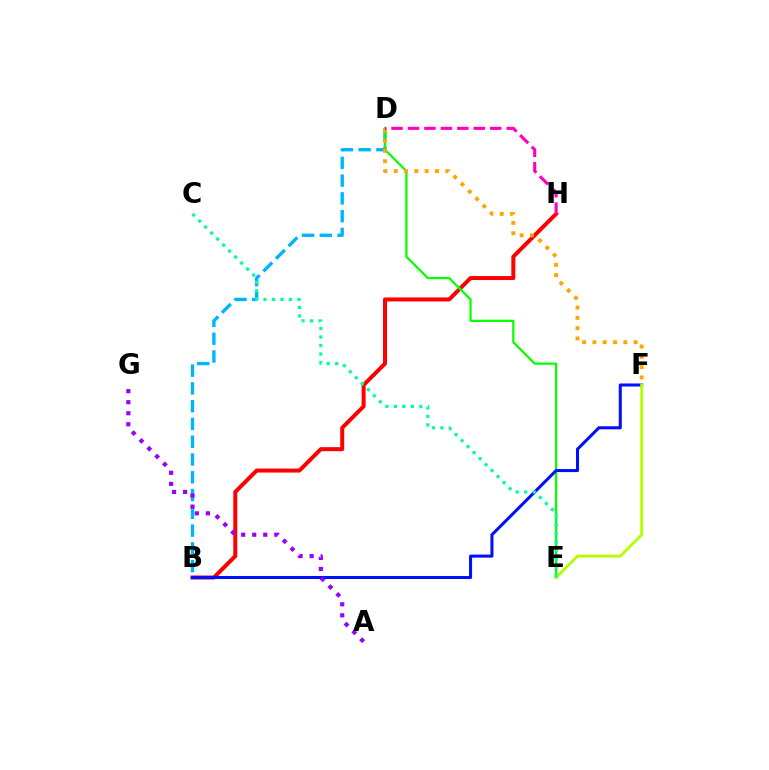{('B', 'D'): [{'color': '#00b5ff', 'line_style': 'dashed', 'thickness': 2.41}], ('B', 'H'): [{'color': '#ff0000', 'line_style': 'solid', 'thickness': 2.88}], ('D', 'E'): [{'color': '#08ff00', 'line_style': 'solid', 'thickness': 1.62}], ('B', 'F'): [{'color': '#0010ff', 'line_style': 'solid', 'thickness': 2.2}], ('D', 'F'): [{'color': '#ffa500', 'line_style': 'dotted', 'thickness': 2.8}], ('D', 'H'): [{'color': '#ff00bd', 'line_style': 'dashed', 'thickness': 2.23}], ('E', 'F'): [{'color': '#b3ff00', 'line_style': 'solid', 'thickness': 2.05}], ('A', 'G'): [{'color': '#9b00ff', 'line_style': 'dotted', 'thickness': 3.0}], ('C', 'E'): [{'color': '#00ff9d', 'line_style': 'dotted', 'thickness': 2.31}]}